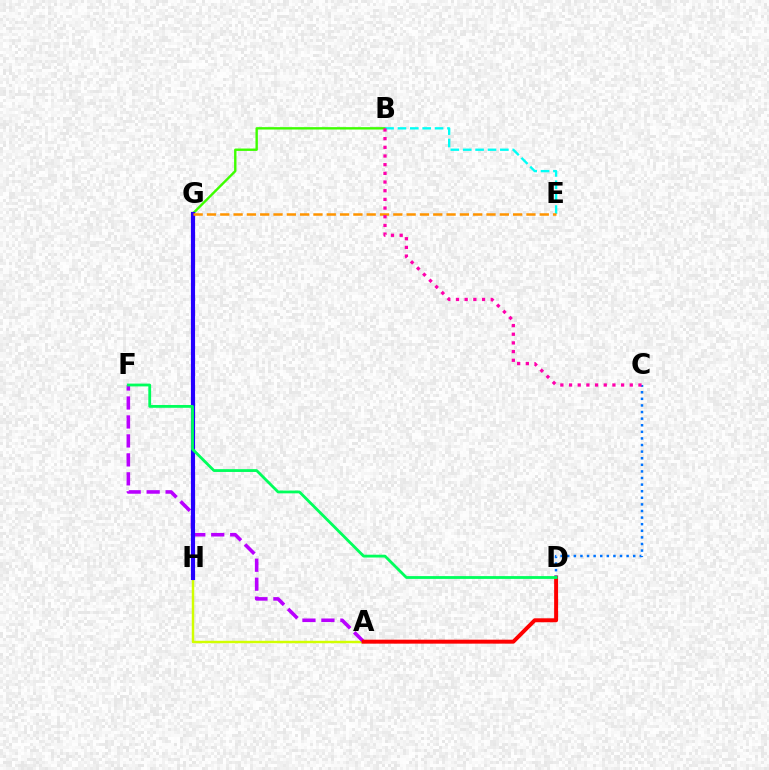{('B', 'G'): [{'color': '#3dff00', 'line_style': 'solid', 'thickness': 1.72}], ('B', 'E'): [{'color': '#00fff6', 'line_style': 'dashed', 'thickness': 1.68}], ('A', 'H'): [{'color': '#d1ff00', 'line_style': 'solid', 'thickness': 1.76}], ('A', 'F'): [{'color': '#b900ff', 'line_style': 'dashed', 'thickness': 2.58}], ('G', 'H'): [{'color': '#2500ff', 'line_style': 'solid', 'thickness': 2.99}], ('A', 'D'): [{'color': '#ff0000', 'line_style': 'solid', 'thickness': 2.85}], ('E', 'G'): [{'color': '#ff9400', 'line_style': 'dashed', 'thickness': 1.81}], ('C', 'D'): [{'color': '#0074ff', 'line_style': 'dotted', 'thickness': 1.79}], ('D', 'F'): [{'color': '#00ff5c', 'line_style': 'solid', 'thickness': 2.02}], ('B', 'C'): [{'color': '#ff00ac', 'line_style': 'dotted', 'thickness': 2.36}]}